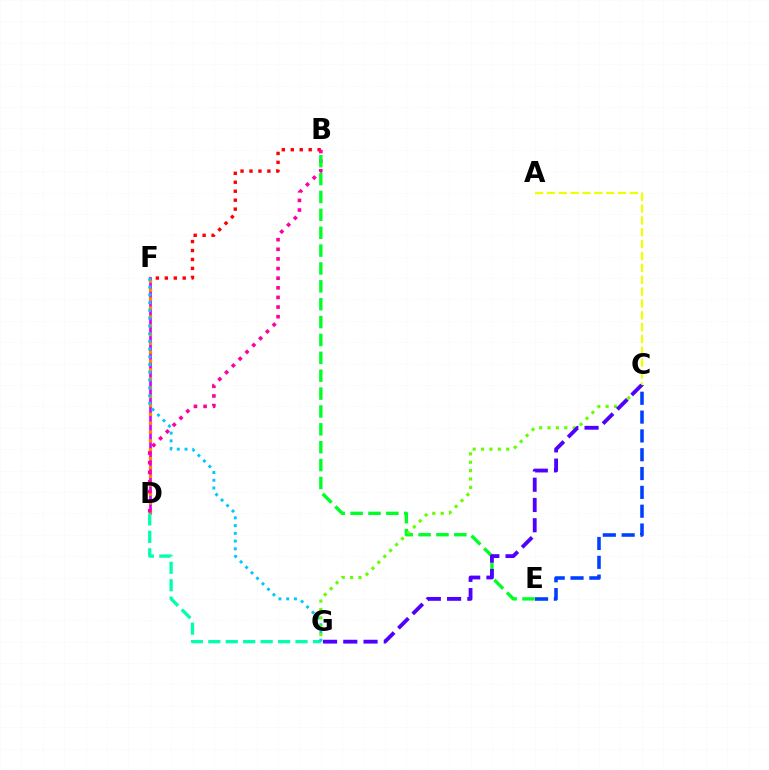{('D', 'F'): [{'color': '#d600ff', 'line_style': 'solid', 'thickness': 1.93}, {'color': '#ff8800', 'line_style': 'dotted', 'thickness': 2.41}], ('C', 'E'): [{'color': '#003fff', 'line_style': 'dashed', 'thickness': 2.56}], ('D', 'G'): [{'color': '#00ffaf', 'line_style': 'dashed', 'thickness': 2.37}], ('B', 'F'): [{'color': '#ff0000', 'line_style': 'dotted', 'thickness': 2.43}], ('F', 'G'): [{'color': '#00c7ff', 'line_style': 'dotted', 'thickness': 2.1}], ('B', 'D'): [{'color': '#ff00a0', 'line_style': 'dotted', 'thickness': 2.61}], ('B', 'E'): [{'color': '#00ff27', 'line_style': 'dashed', 'thickness': 2.43}], ('A', 'C'): [{'color': '#eeff00', 'line_style': 'dashed', 'thickness': 1.61}], ('C', 'G'): [{'color': '#66ff00', 'line_style': 'dotted', 'thickness': 2.27}, {'color': '#4f00ff', 'line_style': 'dashed', 'thickness': 2.75}]}